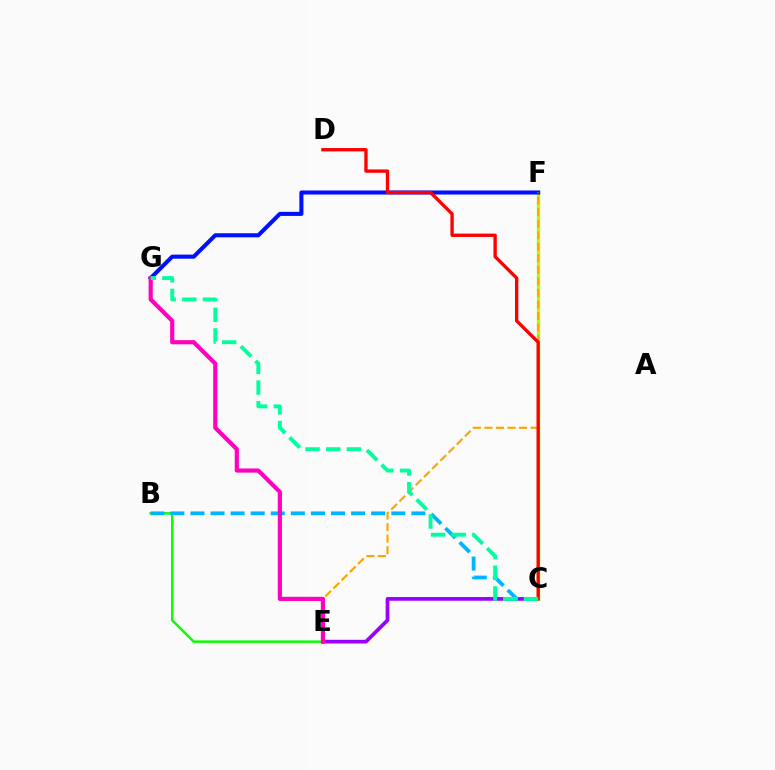{('C', 'E'): [{'color': '#9b00ff', 'line_style': 'solid', 'thickness': 2.68}], ('B', 'E'): [{'color': '#08ff00', 'line_style': 'solid', 'thickness': 1.79}], ('B', 'C'): [{'color': '#00b5ff', 'line_style': 'dashed', 'thickness': 2.73}], ('C', 'F'): [{'color': '#b3ff00', 'line_style': 'solid', 'thickness': 2.41}], ('F', 'G'): [{'color': '#0010ff', 'line_style': 'solid', 'thickness': 2.93}], ('E', 'F'): [{'color': '#ffa500', 'line_style': 'dashed', 'thickness': 1.57}], ('C', 'D'): [{'color': '#ff0000', 'line_style': 'solid', 'thickness': 2.4}], ('E', 'G'): [{'color': '#ff00bd', 'line_style': 'solid', 'thickness': 2.99}], ('C', 'G'): [{'color': '#00ff9d', 'line_style': 'dashed', 'thickness': 2.81}]}